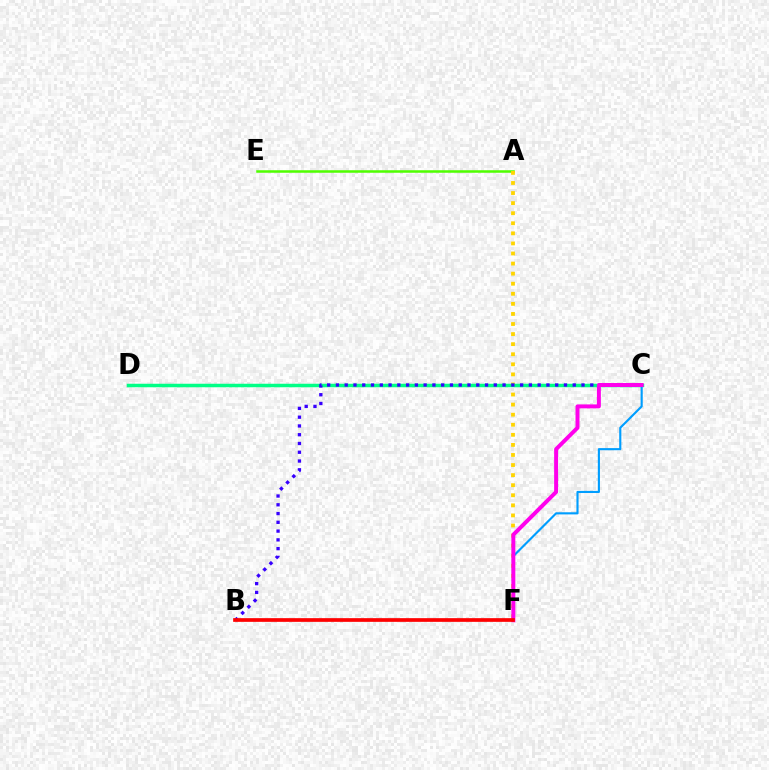{('A', 'E'): [{'color': '#4fff00', 'line_style': 'solid', 'thickness': 1.81}], ('A', 'F'): [{'color': '#ffd500', 'line_style': 'dotted', 'thickness': 2.74}], ('C', 'D'): [{'color': '#00ff86', 'line_style': 'solid', 'thickness': 2.52}], ('C', 'F'): [{'color': '#009eff', 'line_style': 'solid', 'thickness': 1.54}, {'color': '#ff00ed', 'line_style': 'solid', 'thickness': 2.86}], ('B', 'C'): [{'color': '#3700ff', 'line_style': 'dotted', 'thickness': 2.38}], ('B', 'F'): [{'color': '#ff0000', 'line_style': 'solid', 'thickness': 2.66}]}